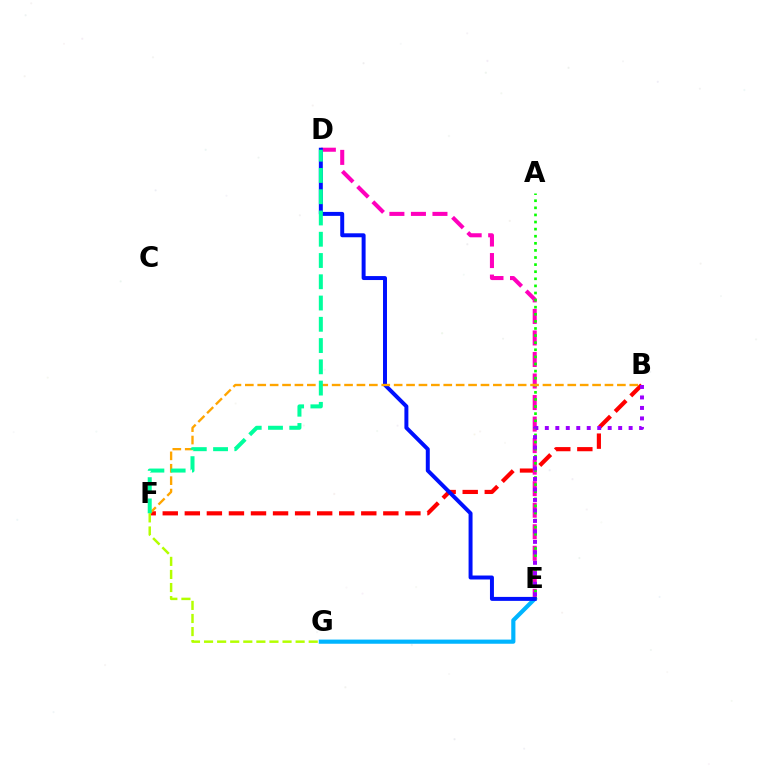{('E', 'G'): [{'color': '#00b5ff', 'line_style': 'solid', 'thickness': 2.99}], ('B', 'F'): [{'color': '#ff0000', 'line_style': 'dashed', 'thickness': 3.0}, {'color': '#ffa500', 'line_style': 'dashed', 'thickness': 1.68}], ('D', 'E'): [{'color': '#ff00bd', 'line_style': 'dashed', 'thickness': 2.92}, {'color': '#0010ff', 'line_style': 'solid', 'thickness': 2.85}], ('A', 'E'): [{'color': '#08ff00', 'line_style': 'dotted', 'thickness': 1.93}], ('D', 'F'): [{'color': '#00ff9d', 'line_style': 'dashed', 'thickness': 2.89}], ('B', 'E'): [{'color': '#9b00ff', 'line_style': 'dotted', 'thickness': 2.85}], ('F', 'G'): [{'color': '#b3ff00', 'line_style': 'dashed', 'thickness': 1.78}]}